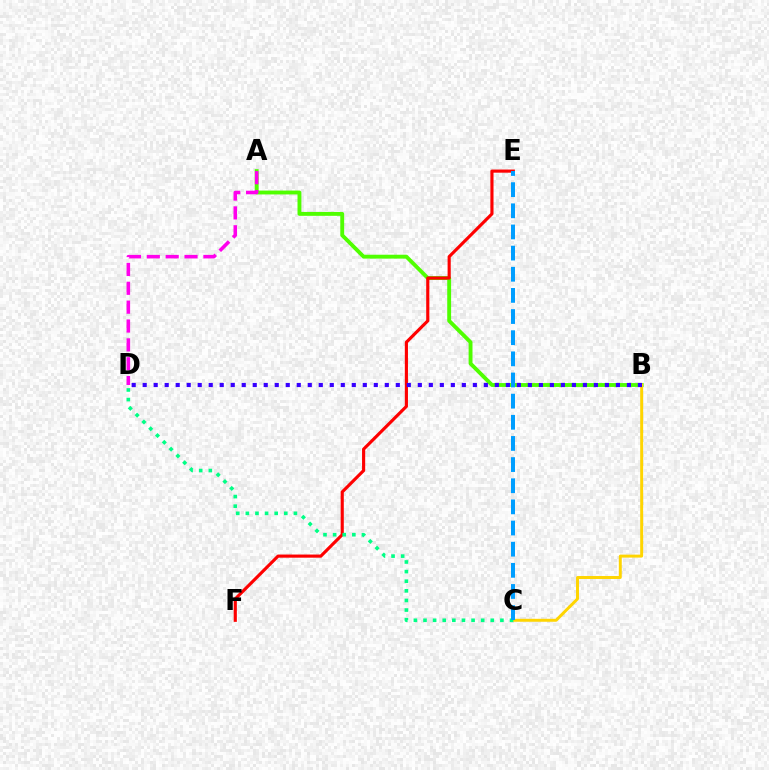{('A', 'B'): [{'color': '#4fff00', 'line_style': 'solid', 'thickness': 2.79}], ('E', 'F'): [{'color': '#ff0000', 'line_style': 'solid', 'thickness': 2.26}], ('A', 'D'): [{'color': '#ff00ed', 'line_style': 'dashed', 'thickness': 2.56}], ('B', 'C'): [{'color': '#ffd500', 'line_style': 'solid', 'thickness': 2.12}], ('C', 'D'): [{'color': '#00ff86', 'line_style': 'dotted', 'thickness': 2.61}], ('B', 'D'): [{'color': '#3700ff', 'line_style': 'dotted', 'thickness': 2.99}], ('C', 'E'): [{'color': '#009eff', 'line_style': 'dashed', 'thickness': 2.87}]}